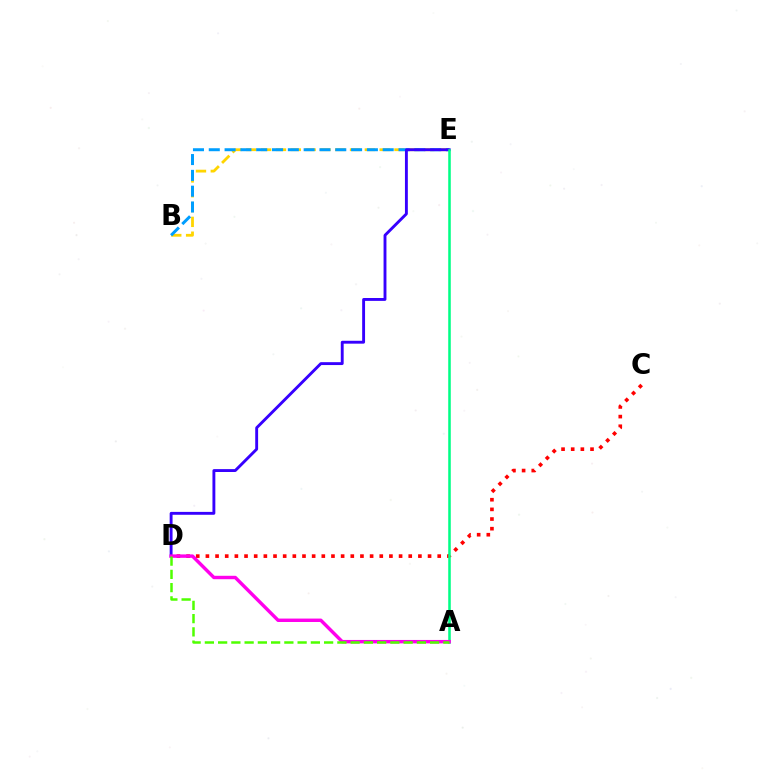{('B', 'E'): [{'color': '#ffd500', 'line_style': 'dashed', 'thickness': 2.01}, {'color': '#009eff', 'line_style': 'dashed', 'thickness': 2.15}], ('C', 'D'): [{'color': '#ff0000', 'line_style': 'dotted', 'thickness': 2.62}], ('D', 'E'): [{'color': '#3700ff', 'line_style': 'solid', 'thickness': 2.08}], ('A', 'E'): [{'color': '#00ff86', 'line_style': 'solid', 'thickness': 1.84}], ('A', 'D'): [{'color': '#ff00ed', 'line_style': 'solid', 'thickness': 2.47}, {'color': '#4fff00', 'line_style': 'dashed', 'thickness': 1.8}]}